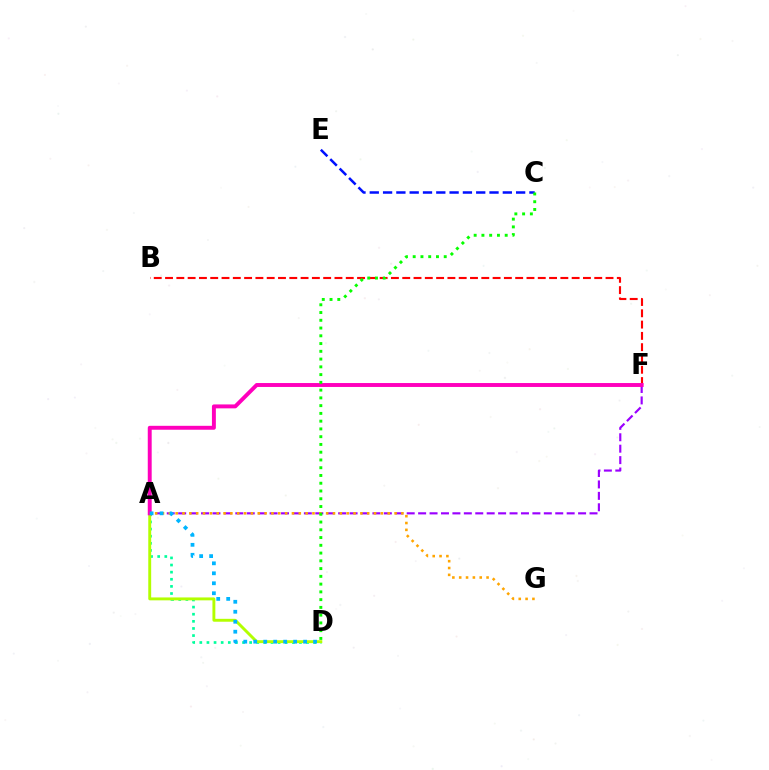{('A', 'D'): [{'color': '#00ff9d', 'line_style': 'dotted', 'thickness': 1.93}, {'color': '#b3ff00', 'line_style': 'solid', 'thickness': 2.09}, {'color': '#00b5ff', 'line_style': 'dotted', 'thickness': 2.71}], ('C', 'E'): [{'color': '#0010ff', 'line_style': 'dashed', 'thickness': 1.81}], ('A', 'F'): [{'color': '#9b00ff', 'line_style': 'dashed', 'thickness': 1.55}, {'color': '#ff00bd', 'line_style': 'solid', 'thickness': 2.83}], ('B', 'F'): [{'color': '#ff0000', 'line_style': 'dashed', 'thickness': 1.53}], ('A', 'G'): [{'color': '#ffa500', 'line_style': 'dotted', 'thickness': 1.86}], ('C', 'D'): [{'color': '#08ff00', 'line_style': 'dotted', 'thickness': 2.11}]}